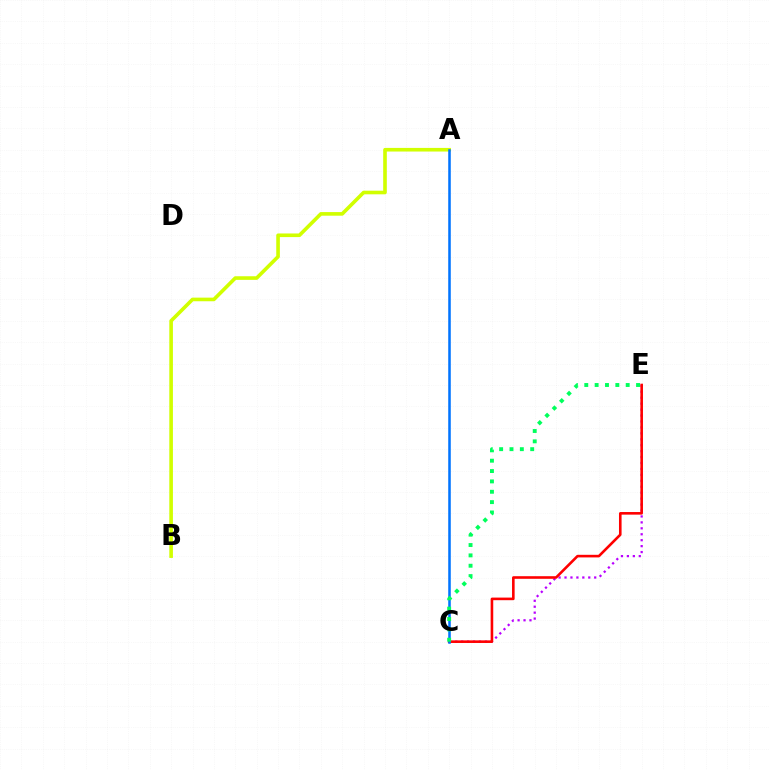{('C', 'E'): [{'color': '#b900ff', 'line_style': 'dotted', 'thickness': 1.61}, {'color': '#ff0000', 'line_style': 'solid', 'thickness': 1.87}, {'color': '#00ff5c', 'line_style': 'dotted', 'thickness': 2.81}], ('A', 'B'): [{'color': '#d1ff00', 'line_style': 'solid', 'thickness': 2.61}], ('A', 'C'): [{'color': '#0074ff', 'line_style': 'solid', 'thickness': 1.83}]}